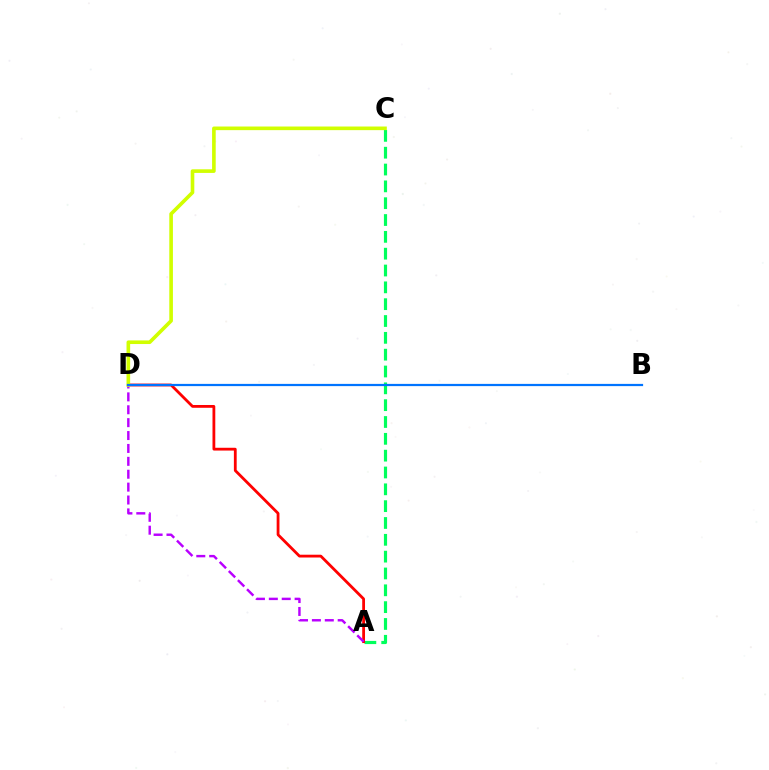{('A', 'C'): [{'color': '#00ff5c', 'line_style': 'dashed', 'thickness': 2.29}], ('A', 'D'): [{'color': '#ff0000', 'line_style': 'solid', 'thickness': 2.01}, {'color': '#b900ff', 'line_style': 'dashed', 'thickness': 1.75}], ('C', 'D'): [{'color': '#d1ff00', 'line_style': 'solid', 'thickness': 2.61}], ('B', 'D'): [{'color': '#0074ff', 'line_style': 'solid', 'thickness': 1.61}]}